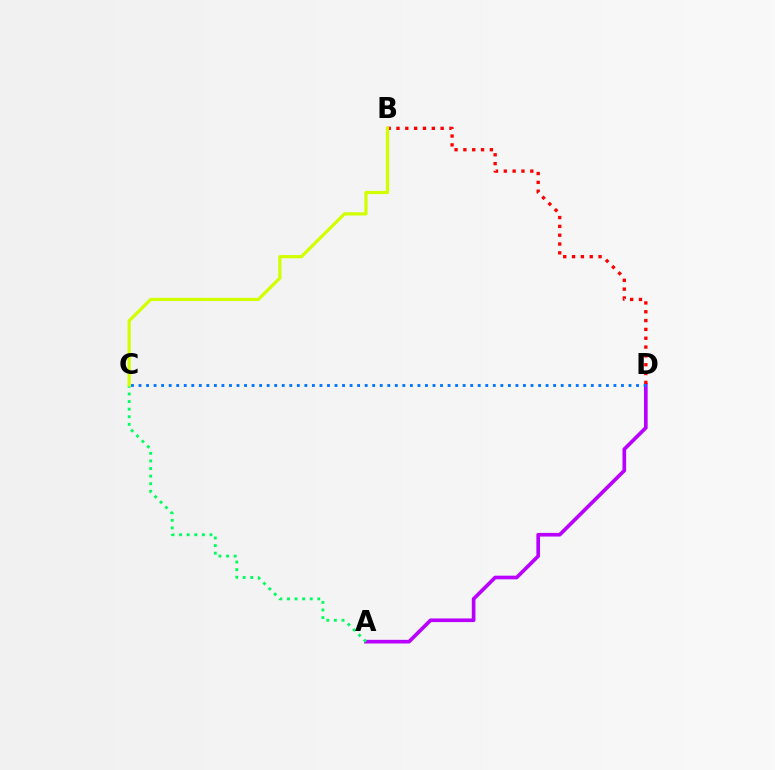{('A', 'D'): [{'color': '#b900ff', 'line_style': 'solid', 'thickness': 2.63}], ('B', 'D'): [{'color': '#ff0000', 'line_style': 'dotted', 'thickness': 2.4}], ('C', 'D'): [{'color': '#0074ff', 'line_style': 'dotted', 'thickness': 2.05}], ('A', 'C'): [{'color': '#00ff5c', 'line_style': 'dotted', 'thickness': 2.06}], ('B', 'C'): [{'color': '#d1ff00', 'line_style': 'solid', 'thickness': 2.32}]}